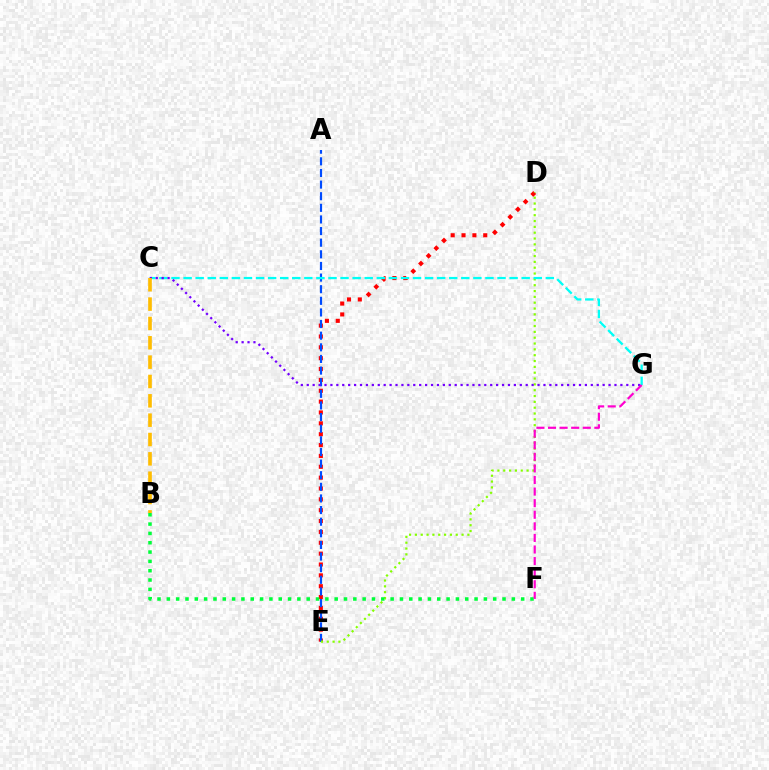{('D', 'E'): [{'color': '#ff0000', 'line_style': 'dotted', 'thickness': 2.95}, {'color': '#84ff00', 'line_style': 'dotted', 'thickness': 1.58}], ('A', 'E'): [{'color': '#004bff', 'line_style': 'dashed', 'thickness': 1.58}], ('B', 'F'): [{'color': '#00ff39', 'line_style': 'dotted', 'thickness': 2.53}], ('C', 'G'): [{'color': '#00fff6', 'line_style': 'dashed', 'thickness': 1.64}, {'color': '#7200ff', 'line_style': 'dotted', 'thickness': 1.61}], ('F', 'G'): [{'color': '#ff00cf', 'line_style': 'dashed', 'thickness': 1.57}], ('B', 'C'): [{'color': '#ffbd00', 'line_style': 'dashed', 'thickness': 2.63}]}